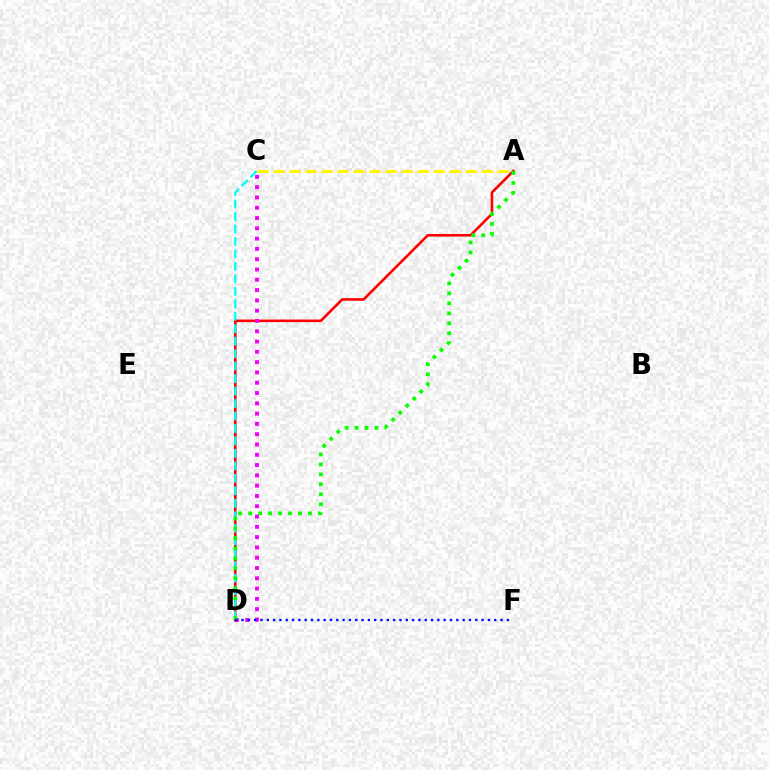{('A', 'D'): [{'color': '#ff0000', 'line_style': 'solid', 'thickness': 1.87}, {'color': '#08ff00', 'line_style': 'dotted', 'thickness': 2.71}], ('C', 'D'): [{'color': '#ee00ff', 'line_style': 'dotted', 'thickness': 2.8}, {'color': '#00fff6', 'line_style': 'dashed', 'thickness': 1.69}], ('D', 'F'): [{'color': '#0010ff', 'line_style': 'dotted', 'thickness': 1.72}], ('A', 'C'): [{'color': '#fcf500', 'line_style': 'dashed', 'thickness': 2.17}]}